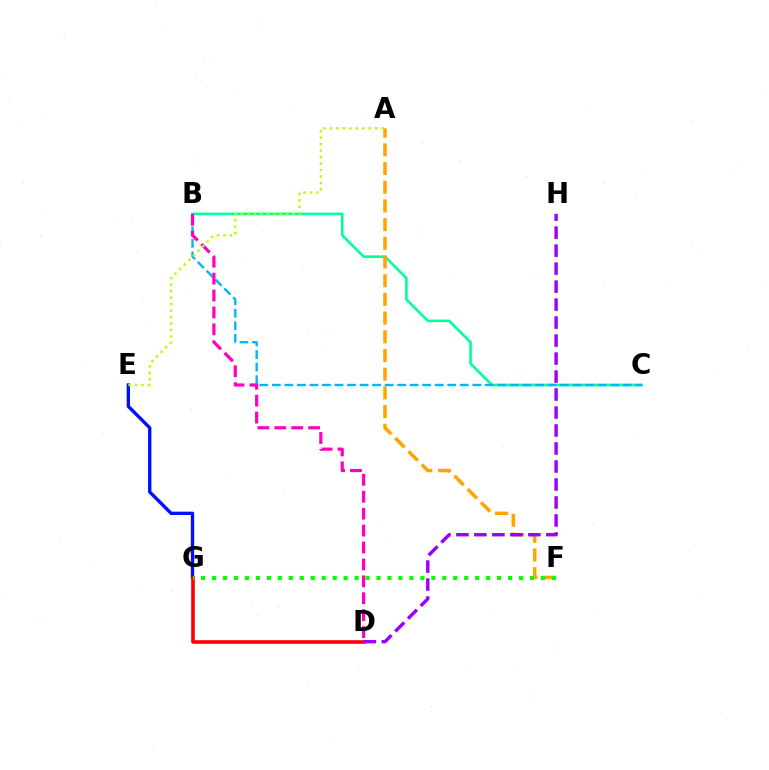{('B', 'C'): [{'color': '#00ff9d', 'line_style': 'solid', 'thickness': 1.9}, {'color': '#00b5ff', 'line_style': 'dashed', 'thickness': 1.7}], ('E', 'G'): [{'color': '#0010ff', 'line_style': 'solid', 'thickness': 2.41}], ('A', 'F'): [{'color': '#ffa500', 'line_style': 'dashed', 'thickness': 2.54}], ('D', 'G'): [{'color': '#ff0000', 'line_style': 'solid', 'thickness': 2.61}], ('B', 'D'): [{'color': '#ff00bd', 'line_style': 'dashed', 'thickness': 2.3}], ('A', 'E'): [{'color': '#b3ff00', 'line_style': 'dotted', 'thickness': 1.76}], ('F', 'G'): [{'color': '#08ff00', 'line_style': 'dotted', 'thickness': 2.98}], ('D', 'H'): [{'color': '#9b00ff', 'line_style': 'dashed', 'thickness': 2.44}]}